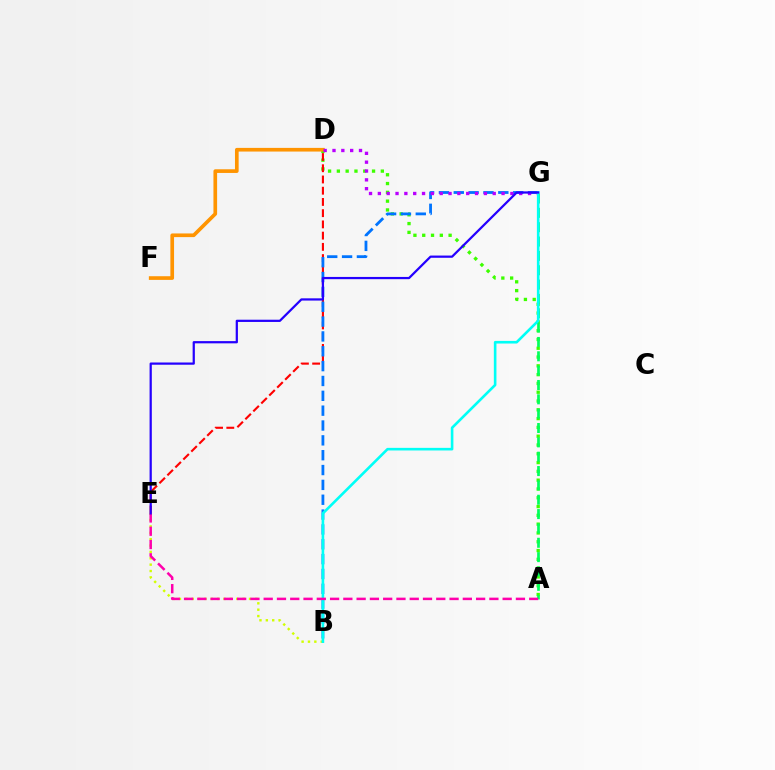{('A', 'D'): [{'color': '#3dff00', 'line_style': 'dotted', 'thickness': 2.39}], ('D', 'F'): [{'color': '#ff9400', 'line_style': 'solid', 'thickness': 2.64}], ('D', 'E'): [{'color': '#ff0000', 'line_style': 'dashed', 'thickness': 1.53}], ('B', 'G'): [{'color': '#0074ff', 'line_style': 'dashed', 'thickness': 2.02}, {'color': '#00fff6', 'line_style': 'solid', 'thickness': 1.88}], ('B', 'E'): [{'color': '#d1ff00', 'line_style': 'dotted', 'thickness': 1.73}], ('D', 'G'): [{'color': '#b900ff', 'line_style': 'dotted', 'thickness': 2.4}], ('A', 'G'): [{'color': '#00ff5c', 'line_style': 'dashed', 'thickness': 1.95}], ('A', 'E'): [{'color': '#ff00ac', 'line_style': 'dashed', 'thickness': 1.8}], ('E', 'G'): [{'color': '#2500ff', 'line_style': 'solid', 'thickness': 1.61}]}